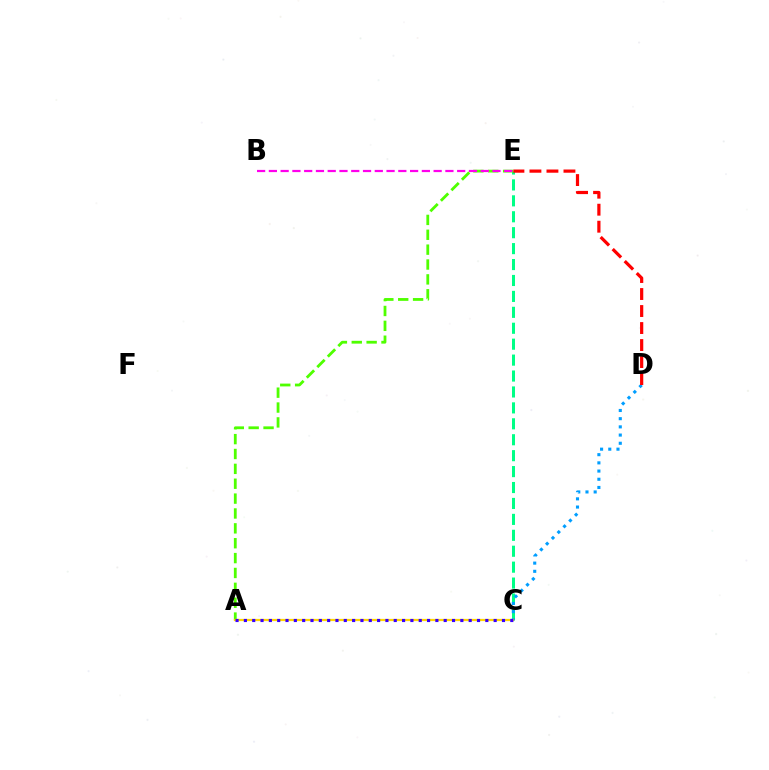{('C', 'E'): [{'color': '#00ff86', 'line_style': 'dashed', 'thickness': 2.16}], ('C', 'D'): [{'color': '#009eff', 'line_style': 'dotted', 'thickness': 2.23}], ('A', 'E'): [{'color': '#4fff00', 'line_style': 'dashed', 'thickness': 2.02}], ('D', 'E'): [{'color': '#ff0000', 'line_style': 'dashed', 'thickness': 2.31}], ('A', 'C'): [{'color': '#ffd500', 'line_style': 'solid', 'thickness': 1.61}, {'color': '#3700ff', 'line_style': 'dotted', 'thickness': 2.26}], ('B', 'E'): [{'color': '#ff00ed', 'line_style': 'dashed', 'thickness': 1.6}]}